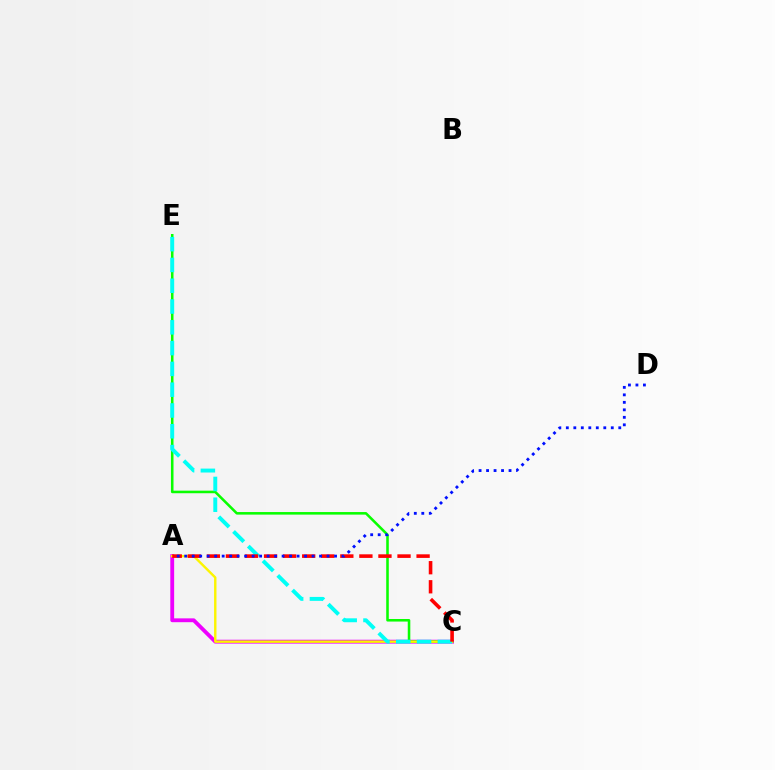{('A', 'C'): [{'color': '#ee00ff', 'line_style': 'solid', 'thickness': 2.76}, {'color': '#fcf500', 'line_style': 'solid', 'thickness': 1.72}, {'color': '#ff0000', 'line_style': 'dashed', 'thickness': 2.59}], ('C', 'E'): [{'color': '#08ff00', 'line_style': 'solid', 'thickness': 1.85}, {'color': '#00fff6', 'line_style': 'dashed', 'thickness': 2.82}], ('A', 'D'): [{'color': '#0010ff', 'line_style': 'dotted', 'thickness': 2.04}]}